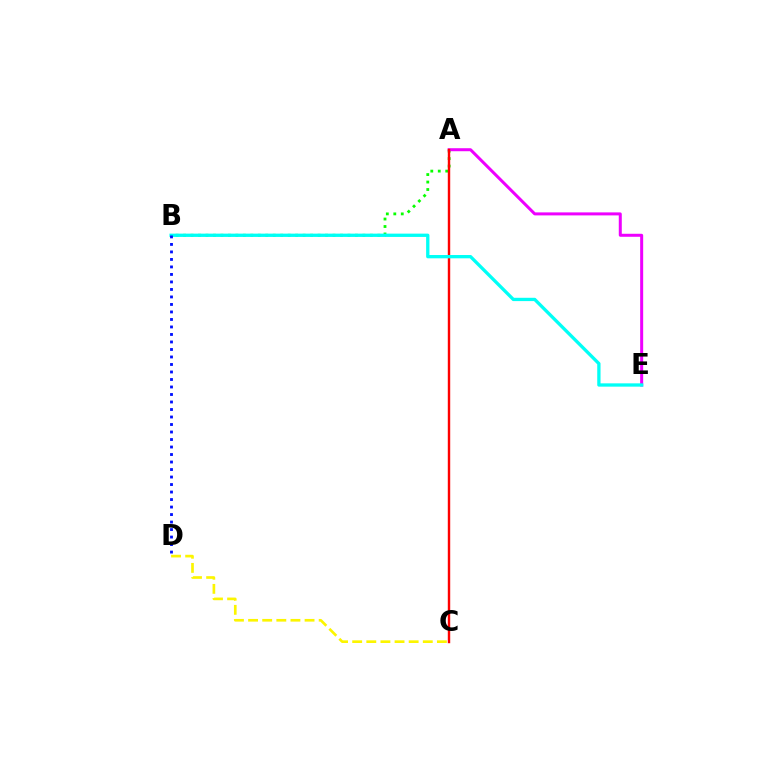{('C', 'D'): [{'color': '#fcf500', 'line_style': 'dashed', 'thickness': 1.92}], ('A', 'B'): [{'color': '#08ff00', 'line_style': 'dotted', 'thickness': 2.03}], ('A', 'E'): [{'color': '#ee00ff', 'line_style': 'solid', 'thickness': 2.16}], ('A', 'C'): [{'color': '#ff0000', 'line_style': 'solid', 'thickness': 1.75}], ('B', 'E'): [{'color': '#00fff6', 'line_style': 'solid', 'thickness': 2.38}], ('B', 'D'): [{'color': '#0010ff', 'line_style': 'dotted', 'thickness': 2.04}]}